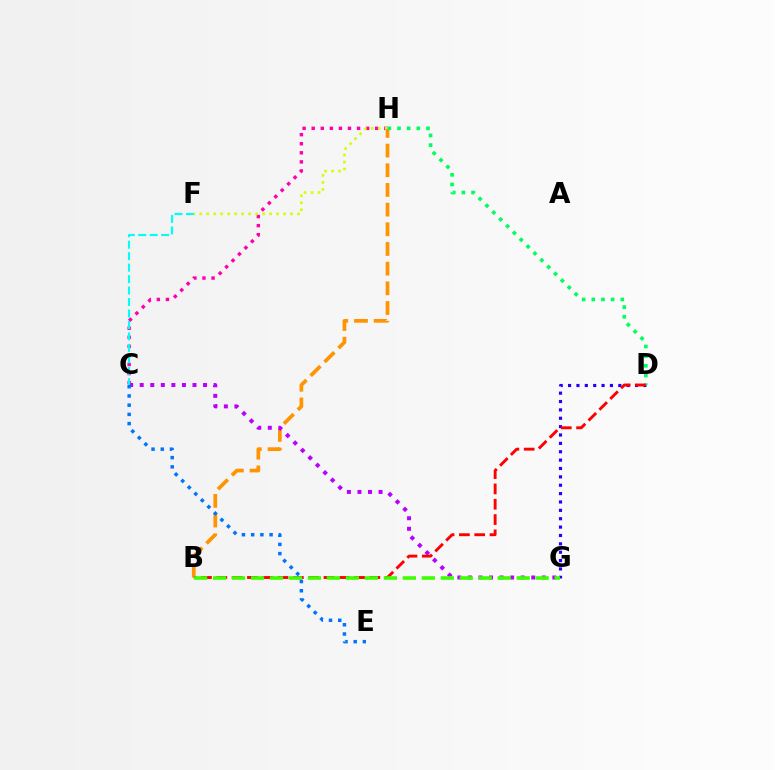{('B', 'H'): [{'color': '#ff9400', 'line_style': 'dashed', 'thickness': 2.67}], ('C', 'G'): [{'color': '#b900ff', 'line_style': 'dotted', 'thickness': 2.87}], ('C', 'H'): [{'color': '#ff00ac', 'line_style': 'dotted', 'thickness': 2.47}], ('D', 'G'): [{'color': '#2500ff', 'line_style': 'dotted', 'thickness': 2.27}], ('D', 'H'): [{'color': '#00ff5c', 'line_style': 'dotted', 'thickness': 2.63}], ('B', 'D'): [{'color': '#ff0000', 'line_style': 'dashed', 'thickness': 2.08}], ('B', 'G'): [{'color': '#3dff00', 'line_style': 'dashed', 'thickness': 2.58}], ('C', 'F'): [{'color': '#00fff6', 'line_style': 'dashed', 'thickness': 1.56}], ('F', 'H'): [{'color': '#d1ff00', 'line_style': 'dotted', 'thickness': 1.9}], ('C', 'E'): [{'color': '#0074ff', 'line_style': 'dotted', 'thickness': 2.5}]}